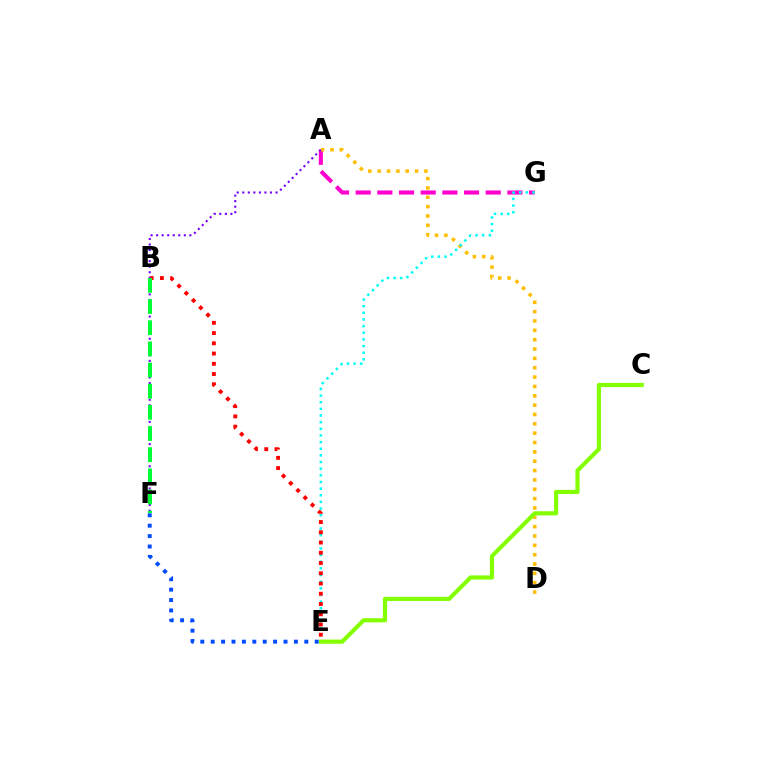{('A', 'G'): [{'color': '#ff00cf', 'line_style': 'dashed', 'thickness': 2.94}], ('A', 'D'): [{'color': '#ffbd00', 'line_style': 'dotted', 'thickness': 2.54}], ('E', 'G'): [{'color': '#00fff6', 'line_style': 'dotted', 'thickness': 1.81}], ('B', 'E'): [{'color': '#ff0000', 'line_style': 'dotted', 'thickness': 2.78}], ('A', 'F'): [{'color': '#7200ff', 'line_style': 'dotted', 'thickness': 1.51}], ('C', 'E'): [{'color': '#84ff00', 'line_style': 'solid', 'thickness': 3.0}], ('E', 'F'): [{'color': '#004bff', 'line_style': 'dotted', 'thickness': 2.83}], ('B', 'F'): [{'color': '#00ff39', 'line_style': 'dashed', 'thickness': 2.87}]}